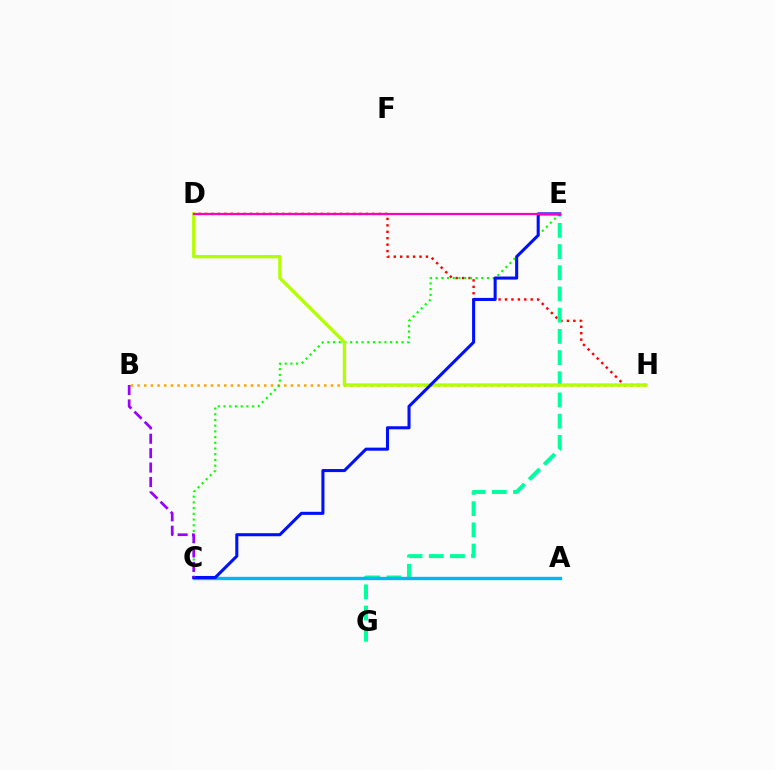{('D', 'H'): [{'color': '#ff0000', 'line_style': 'dotted', 'thickness': 1.75}, {'color': '#b3ff00', 'line_style': 'solid', 'thickness': 2.38}], ('B', 'H'): [{'color': '#ffa500', 'line_style': 'dotted', 'thickness': 1.81}], ('E', 'G'): [{'color': '#00ff9d', 'line_style': 'dashed', 'thickness': 2.88}], ('A', 'C'): [{'color': '#00b5ff', 'line_style': 'solid', 'thickness': 2.41}], ('C', 'E'): [{'color': '#08ff00', 'line_style': 'dotted', 'thickness': 1.55}, {'color': '#0010ff', 'line_style': 'solid', 'thickness': 2.21}], ('B', 'C'): [{'color': '#9b00ff', 'line_style': 'dashed', 'thickness': 1.96}], ('D', 'E'): [{'color': '#ff00bd', 'line_style': 'solid', 'thickness': 1.6}]}